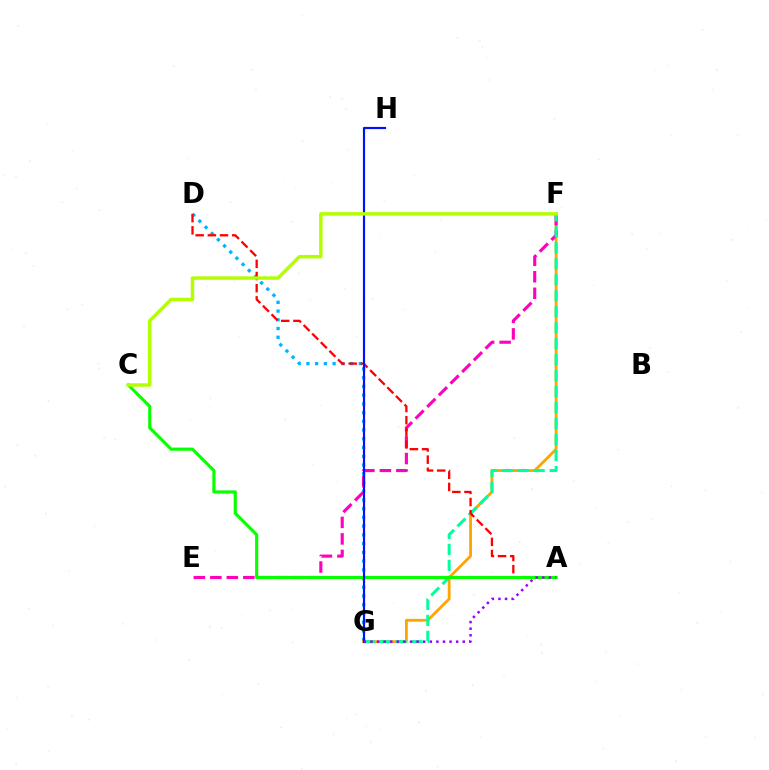{('D', 'G'): [{'color': '#00b5ff', 'line_style': 'dotted', 'thickness': 2.37}], ('F', 'G'): [{'color': '#ffa500', 'line_style': 'solid', 'thickness': 2.04}, {'color': '#00ff9d', 'line_style': 'dashed', 'thickness': 2.17}], ('E', 'F'): [{'color': '#ff00bd', 'line_style': 'dashed', 'thickness': 2.24}], ('A', 'D'): [{'color': '#ff0000', 'line_style': 'dashed', 'thickness': 1.65}], ('A', 'C'): [{'color': '#08ff00', 'line_style': 'solid', 'thickness': 2.25}], ('G', 'H'): [{'color': '#0010ff', 'line_style': 'solid', 'thickness': 1.56}], ('C', 'F'): [{'color': '#b3ff00', 'line_style': 'solid', 'thickness': 2.5}], ('A', 'G'): [{'color': '#9b00ff', 'line_style': 'dotted', 'thickness': 1.79}]}